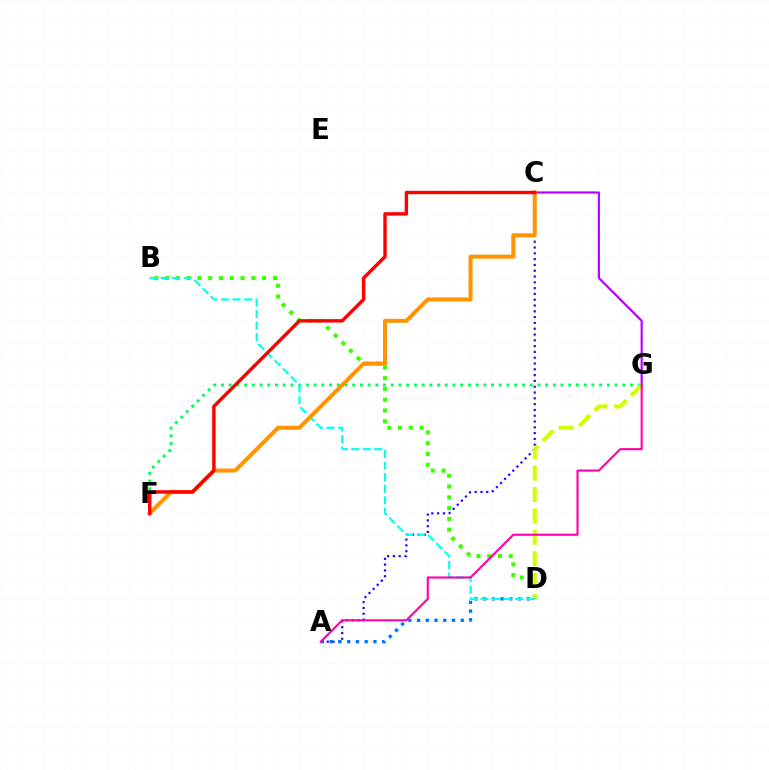{('F', 'G'): [{'color': '#00ff5c', 'line_style': 'dotted', 'thickness': 2.1}], ('A', 'C'): [{'color': '#2500ff', 'line_style': 'dotted', 'thickness': 1.58}], ('B', 'D'): [{'color': '#3dff00', 'line_style': 'dotted', 'thickness': 2.93}, {'color': '#00fff6', 'line_style': 'dashed', 'thickness': 1.57}], ('A', 'D'): [{'color': '#0074ff', 'line_style': 'dotted', 'thickness': 2.38}], ('C', 'G'): [{'color': '#b900ff', 'line_style': 'solid', 'thickness': 1.56}], ('D', 'G'): [{'color': '#d1ff00', 'line_style': 'dashed', 'thickness': 2.91}], ('A', 'G'): [{'color': '#ff00ac', 'line_style': 'solid', 'thickness': 1.52}], ('C', 'F'): [{'color': '#ff9400', 'line_style': 'solid', 'thickness': 2.89}, {'color': '#ff0000', 'line_style': 'solid', 'thickness': 2.46}]}